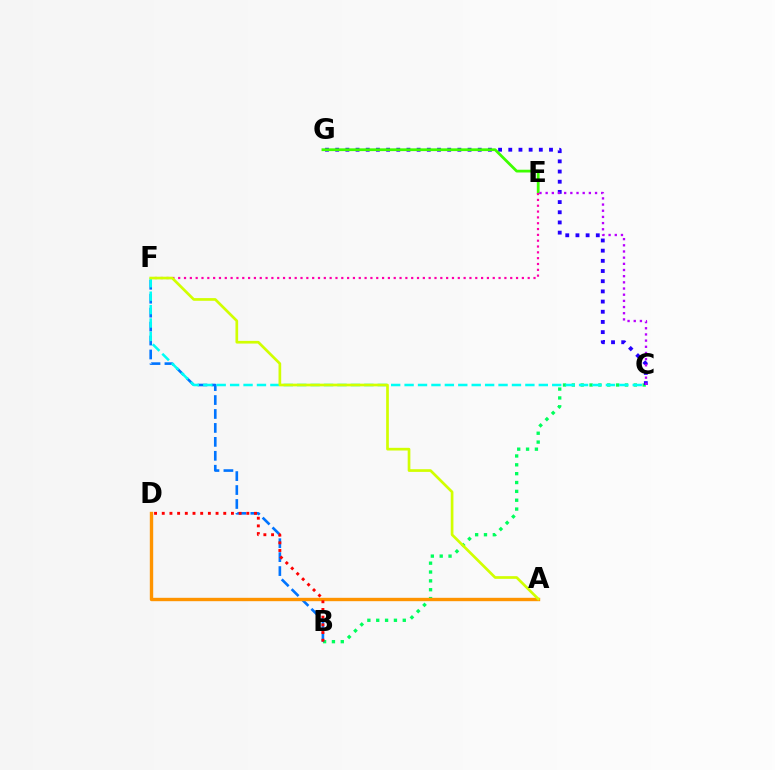{('B', 'C'): [{'color': '#00ff5c', 'line_style': 'dotted', 'thickness': 2.4}], ('C', 'G'): [{'color': '#2500ff', 'line_style': 'dotted', 'thickness': 2.77}], ('B', 'F'): [{'color': '#0074ff', 'line_style': 'dashed', 'thickness': 1.89}], ('E', 'G'): [{'color': '#3dff00', 'line_style': 'solid', 'thickness': 2.0}], ('C', 'E'): [{'color': '#b900ff', 'line_style': 'dotted', 'thickness': 1.68}], ('C', 'F'): [{'color': '#00fff6', 'line_style': 'dashed', 'thickness': 1.82}], ('A', 'D'): [{'color': '#ff9400', 'line_style': 'solid', 'thickness': 2.43}], ('E', 'F'): [{'color': '#ff00ac', 'line_style': 'dotted', 'thickness': 1.58}], ('B', 'D'): [{'color': '#ff0000', 'line_style': 'dotted', 'thickness': 2.09}], ('A', 'F'): [{'color': '#d1ff00', 'line_style': 'solid', 'thickness': 1.93}]}